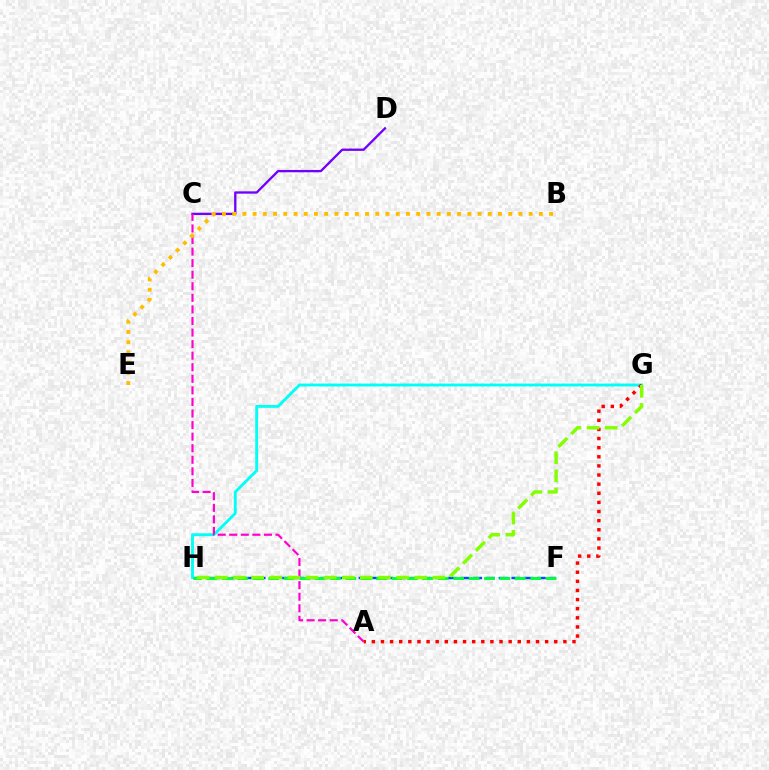{('F', 'H'): [{'color': '#004bff', 'line_style': 'dashed', 'thickness': 1.73}, {'color': '#00ff39', 'line_style': 'dashed', 'thickness': 2.09}], ('C', 'D'): [{'color': '#7200ff', 'line_style': 'solid', 'thickness': 1.68}], ('G', 'H'): [{'color': '#00fff6', 'line_style': 'solid', 'thickness': 2.06}, {'color': '#84ff00', 'line_style': 'dashed', 'thickness': 2.46}], ('A', 'C'): [{'color': '#ff00cf', 'line_style': 'dashed', 'thickness': 1.57}], ('B', 'E'): [{'color': '#ffbd00', 'line_style': 'dotted', 'thickness': 2.78}], ('A', 'G'): [{'color': '#ff0000', 'line_style': 'dotted', 'thickness': 2.48}]}